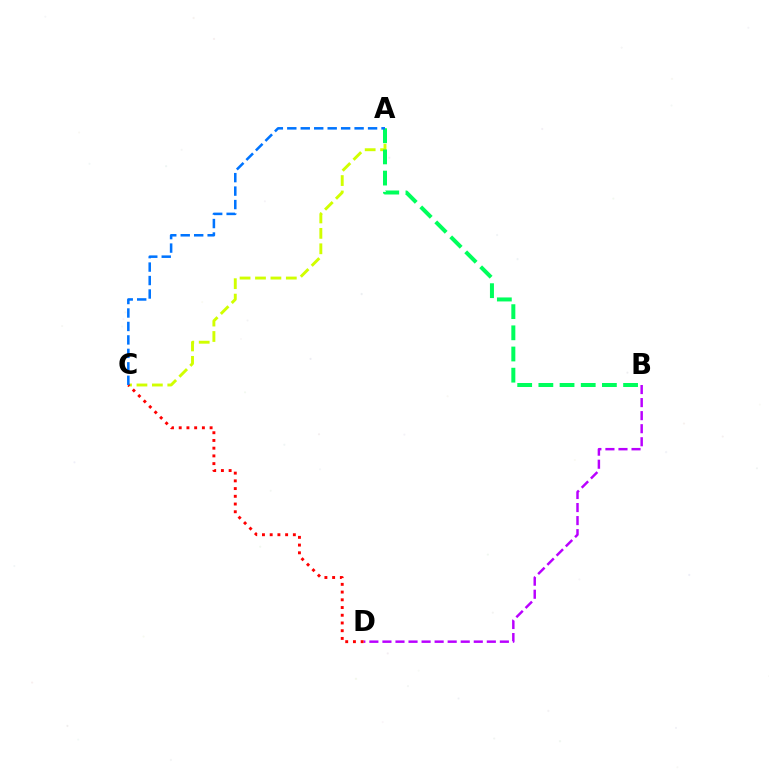{('A', 'C'): [{'color': '#d1ff00', 'line_style': 'dashed', 'thickness': 2.09}, {'color': '#0074ff', 'line_style': 'dashed', 'thickness': 1.83}], ('B', 'D'): [{'color': '#b900ff', 'line_style': 'dashed', 'thickness': 1.77}], ('C', 'D'): [{'color': '#ff0000', 'line_style': 'dotted', 'thickness': 2.1}], ('A', 'B'): [{'color': '#00ff5c', 'line_style': 'dashed', 'thickness': 2.88}]}